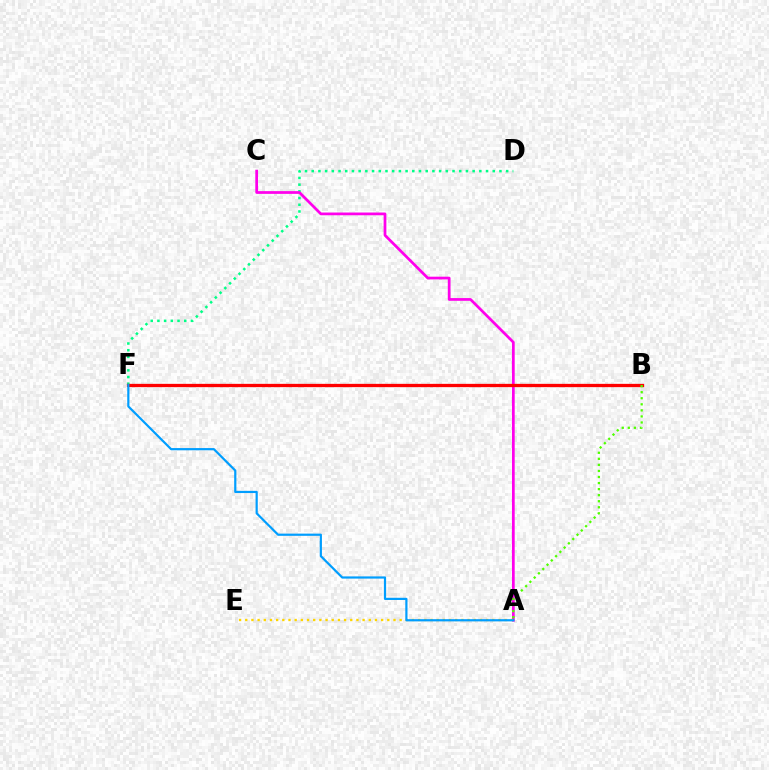{('D', 'F'): [{'color': '#00ff86', 'line_style': 'dotted', 'thickness': 1.82}], ('B', 'F'): [{'color': '#3700ff', 'line_style': 'dotted', 'thickness': 1.98}, {'color': '#ff0000', 'line_style': 'solid', 'thickness': 2.38}], ('A', 'C'): [{'color': '#ff00ed', 'line_style': 'solid', 'thickness': 1.97}], ('A', 'E'): [{'color': '#ffd500', 'line_style': 'dotted', 'thickness': 1.68}], ('A', 'F'): [{'color': '#009eff', 'line_style': 'solid', 'thickness': 1.59}], ('A', 'B'): [{'color': '#4fff00', 'line_style': 'dotted', 'thickness': 1.65}]}